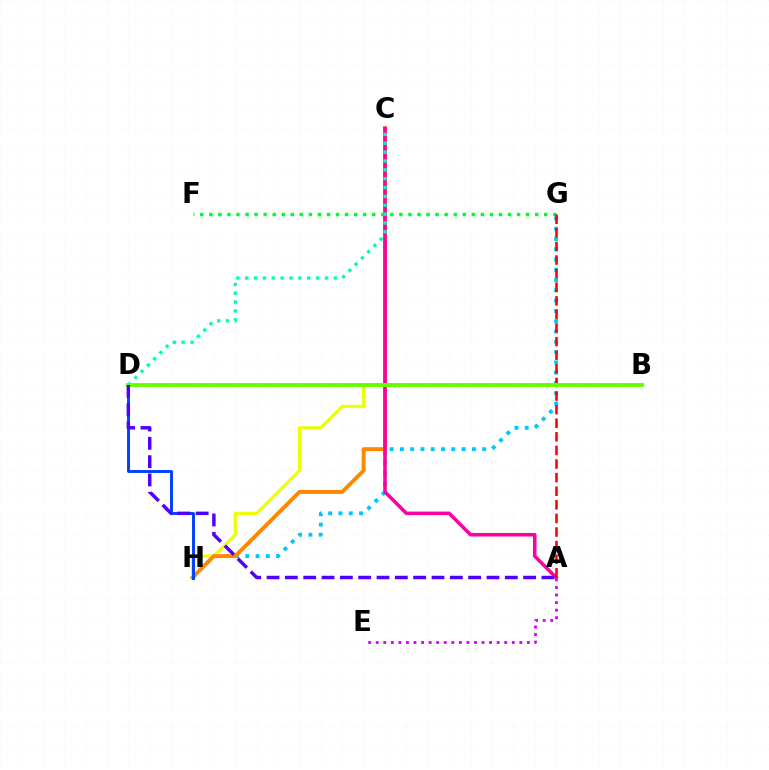{('G', 'H'): [{'color': '#00c7ff', 'line_style': 'dotted', 'thickness': 2.79}], ('C', 'H'): [{'color': '#eeff00', 'line_style': 'solid', 'thickness': 2.28}, {'color': '#ff8800', 'line_style': 'solid', 'thickness': 2.84}], ('F', 'G'): [{'color': '#00ff27', 'line_style': 'dotted', 'thickness': 2.46}], ('A', 'E'): [{'color': '#d600ff', 'line_style': 'dotted', 'thickness': 2.05}], ('A', 'C'): [{'color': '#ff00a0', 'line_style': 'solid', 'thickness': 2.54}], ('C', 'D'): [{'color': '#00ffaf', 'line_style': 'dotted', 'thickness': 2.41}], ('D', 'H'): [{'color': '#003fff', 'line_style': 'solid', 'thickness': 2.1}], ('A', 'G'): [{'color': '#ff0000', 'line_style': 'dashed', 'thickness': 1.85}], ('B', 'D'): [{'color': '#66ff00', 'line_style': 'solid', 'thickness': 2.82}], ('A', 'D'): [{'color': '#4f00ff', 'line_style': 'dashed', 'thickness': 2.49}]}